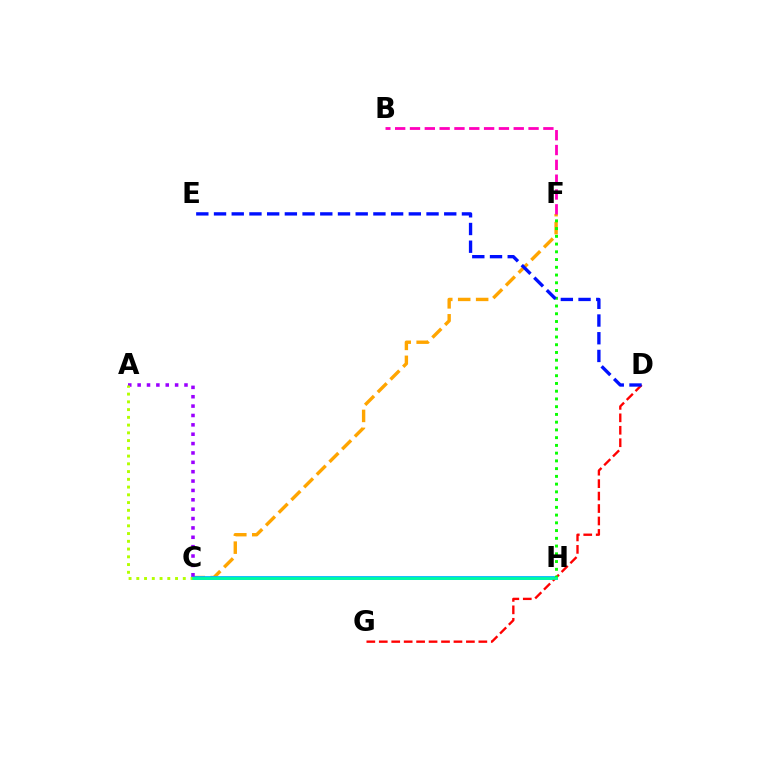{('C', 'F'): [{'color': '#ffa500', 'line_style': 'dashed', 'thickness': 2.44}], ('C', 'H'): [{'color': '#00b5ff', 'line_style': 'solid', 'thickness': 2.72}, {'color': '#00ff9d', 'line_style': 'solid', 'thickness': 1.91}], ('A', 'C'): [{'color': '#9b00ff', 'line_style': 'dotted', 'thickness': 2.55}, {'color': '#b3ff00', 'line_style': 'dotted', 'thickness': 2.11}], ('B', 'F'): [{'color': '#ff00bd', 'line_style': 'dashed', 'thickness': 2.01}], ('D', 'G'): [{'color': '#ff0000', 'line_style': 'dashed', 'thickness': 1.69}], ('F', 'H'): [{'color': '#08ff00', 'line_style': 'dotted', 'thickness': 2.1}], ('D', 'E'): [{'color': '#0010ff', 'line_style': 'dashed', 'thickness': 2.41}]}